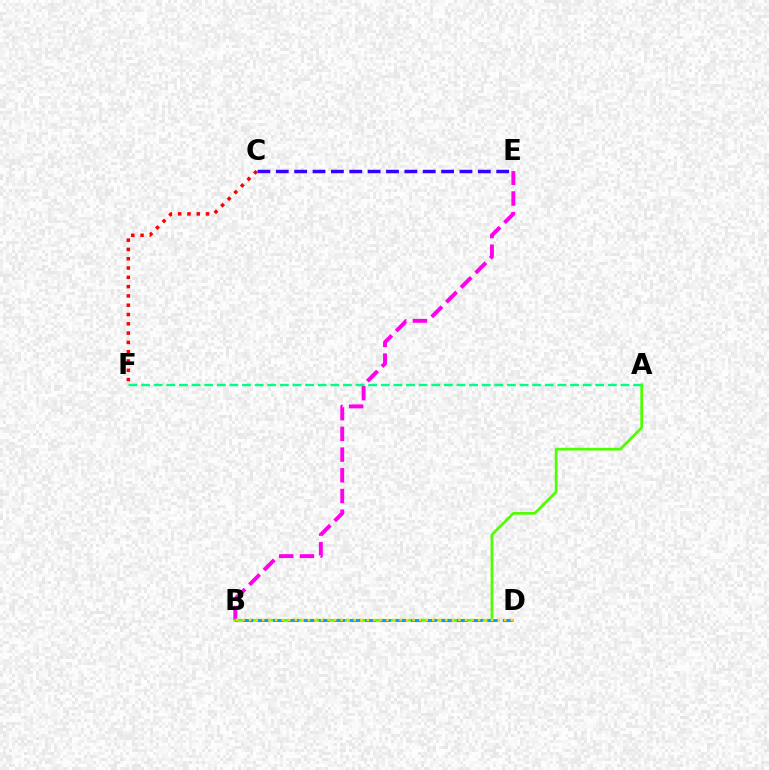{('C', 'E'): [{'color': '#3700ff', 'line_style': 'dashed', 'thickness': 2.5}], ('B', 'E'): [{'color': '#ff00ed', 'line_style': 'dashed', 'thickness': 2.81}], ('A', 'B'): [{'color': '#4fff00', 'line_style': 'solid', 'thickness': 1.97}], ('C', 'F'): [{'color': '#ff0000', 'line_style': 'dotted', 'thickness': 2.53}], ('B', 'D'): [{'color': '#009eff', 'line_style': 'dashed', 'thickness': 2.08}, {'color': '#ffd500', 'line_style': 'dotted', 'thickness': 1.78}], ('A', 'F'): [{'color': '#00ff86', 'line_style': 'dashed', 'thickness': 1.71}]}